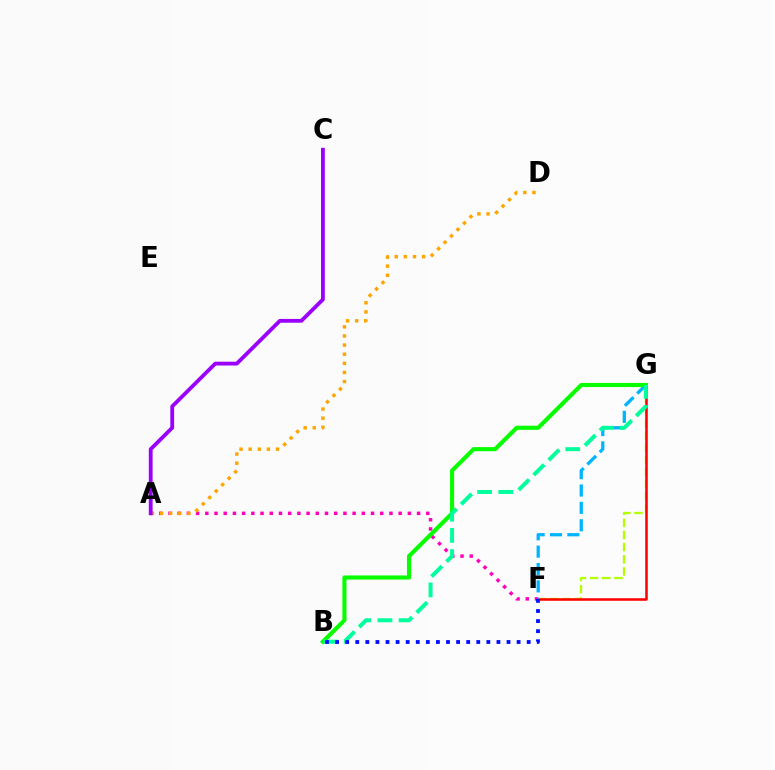{('F', 'G'): [{'color': '#b3ff00', 'line_style': 'dashed', 'thickness': 1.65}, {'color': '#ff0000', 'line_style': 'solid', 'thickness': 1.82}, {'color': '#00b5ff', 'line_style': 'dashed', 'thickness': 2.36}], ('A', 'F'): [{'color': '#ff00bd', 'line_style': 'dotted', 'thickness': 2.5}], ('B', 'G'): [{'color': '#08ff00', 'line_style': 'solid', 'thickness': 2.97}, {'color': '#00ff9d', 'line_style': 'dashed', 'thickness': 2.87}], ('A', 'D'): [{'color': '#ffa500', 'line_style': 'dotted', 'thickness': 2.48}], ('A', 'C'): [{'color': '#9b00ff', 'line_style': 'solid', 'thickness': 2.74}], ('B', 'F'): [{'color': '#0010ff', 'line_style': 'dotted', 'thickness': 2.74}]}